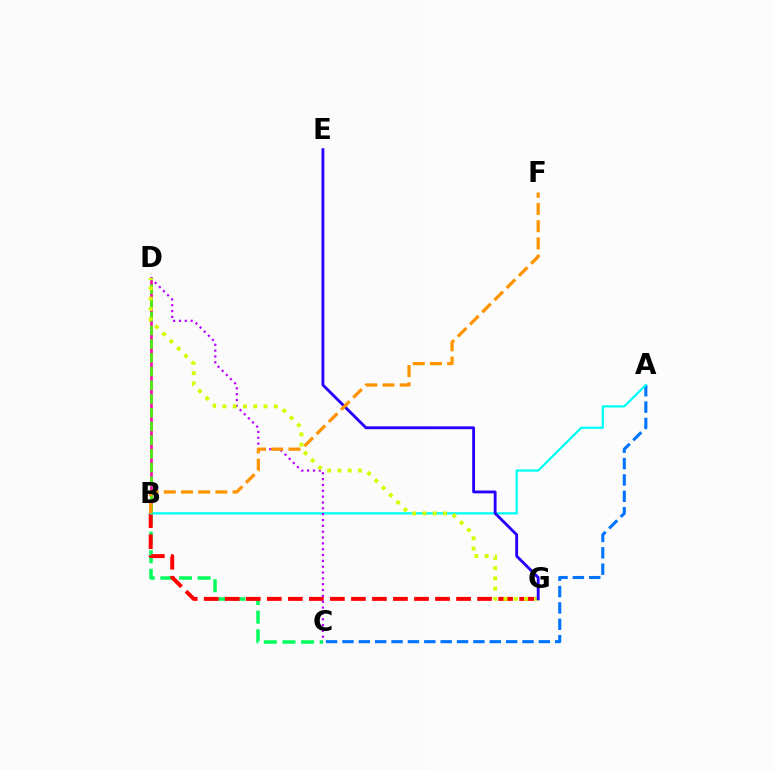{('B', 'C'): [{'color': '#00ff5c', 'line_style': 'dashed', 'thickness': 2.53}], ('B', 'G'): [{'color': '#ff0000', 'line_style': 'dashed', 'thickness': 2.86}], ('B', 'D'): [{'color': '#ff00ac', 'line_style': 'solid', 'thickness': 1.87}, {'color': '#3dff00', 'line_style': 'dashed', 'thickness': 1.86}], ('A', 'C'): [{'color': '#0074ff', 'line_style': 'dashed', 'thickness': 2.22}], ('A', 'B'): [{'color': '#00fff6', 'line_style': 'solid', 'thickness': 1.63}], ('C', 'D'): [{'color': '#b900ff', 'line_style': 'dotted', 'thickness': 1.59}], ('D', 'G'): [{'color': '#d1ff00', 'line_style': 'dotted', 'thickness': 2.79}], ('E', 'G'): [{'color': '#2500ff', 'line_style': 'solid', 'thickness': 2.05}], ('B', 'F'): [{'color': '#ff9400', 'line_style': 'dashed', 'thickness': 2.34}]}